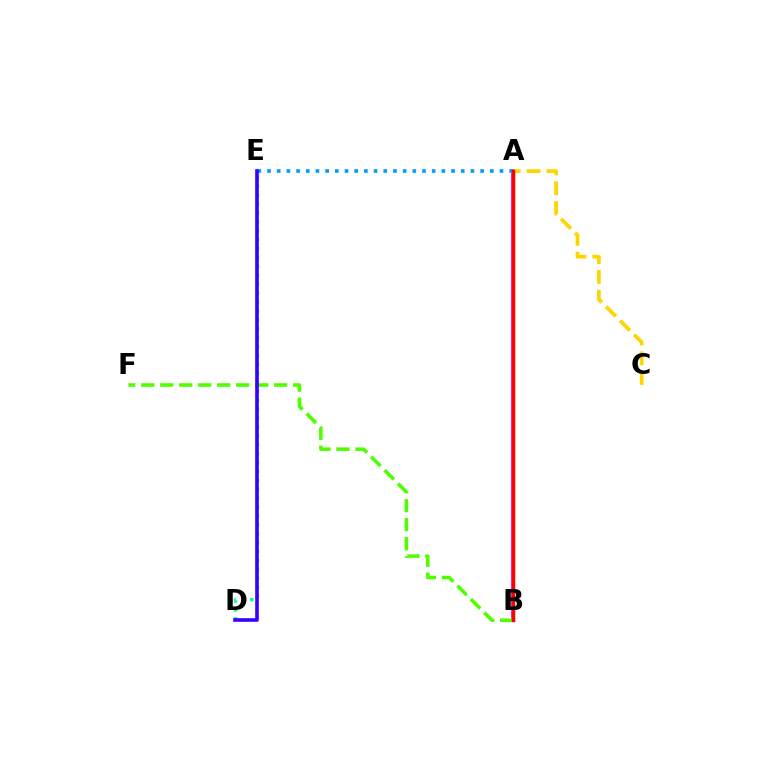{('D', 'E'): [{'color': '#00ff86', 'line_style': 'dotted', 'thickness': 2.42}, {'color': '#3700ff', 'line_style': 'solid', 'thickness': 2.61}], ('A', 'B'): [{'color': '#ff00ed', 'line_style': 'solid', 'thickness': 2.66}, {'color': '#ff0000', 'line_style': 'solid', 'thickness': 2.5}], ('A', 'C'): [{'color': '#ffd500', 'line_style': 'dashed', 'thickness': 2.69}], ('B', 'F'): [{'color': '#4fff00', 'line_style': 'dashed', 'thickness': 2.58}], ('A', 'E'): [{'color': '#009eff', 'line_style': 'dotted', 'thickness': 2.63}]}